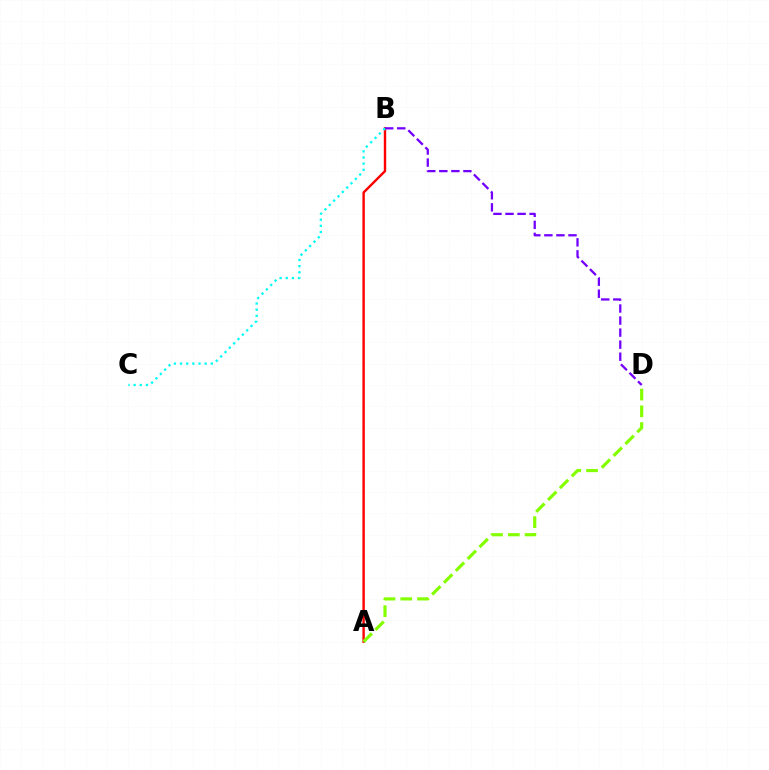{('A', 'B'): [{'color': '#ff0000', 'line_style': 'solid', 'thickness': 1.72}], ('A', 'D'): [{'color': '#84ff00', 'line_style': 'dashed', 'thickness': 2.28}], ('B', 'D'): [{'color': '#7200ff', 'line_style': 'dashed', 'thickness': 1.64}], ('B', 'C'): [{'color': '#00fff6', 'line_style': 'dotted', 'thickness': 1.67}]}